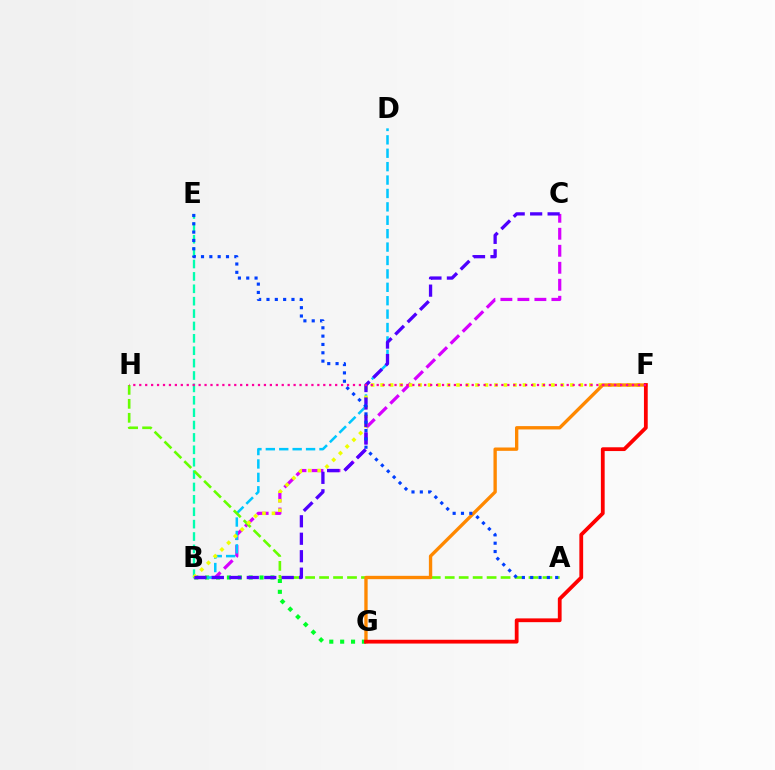{('B', 'G'): [{'color': '#00ff27', 'line_style': 'dotted', 'thickness': 2.96}], ('B', 'C'): [{'color': '#d600ff', 'line_style': 'dashed', 'thickness': 2.31}, {'color': '#4f00ff', 'line_style': 'dashed', 'thickness': 2.37}], ('B', 'D'): [{'color': '#00c7ff', 'line_style': 'dashed', 'thickness': 1.82}], ('B', 'E'): [{'color': '#00ffaf', 'line_style': 'dashed', 'thickness': 1.68}], ('A', 'H'): [{'color': '#66ff00', 'line_style': 'dashed', 'thickness': 1.9}], ('B', 'F'): [{'color': '#eeff00', 'line_style': 'dotted', 'thickness': 2.58}], ('F', 'G'): [{'color': '#ff8800', 'line_style': 'solid', 'thickness': 2.41}, {'color': '#ff0000', 'line_style': 'solid', 'thickness': 2.72}], ('A', 'E'): [{'color': '#003fff', 'line_style': 'dotted', 'thickness': 2.26}], ('F', 'H'): [{'color': '#ff00a0', 'line_style': 'dotted', 'thickness': 1.61}]}